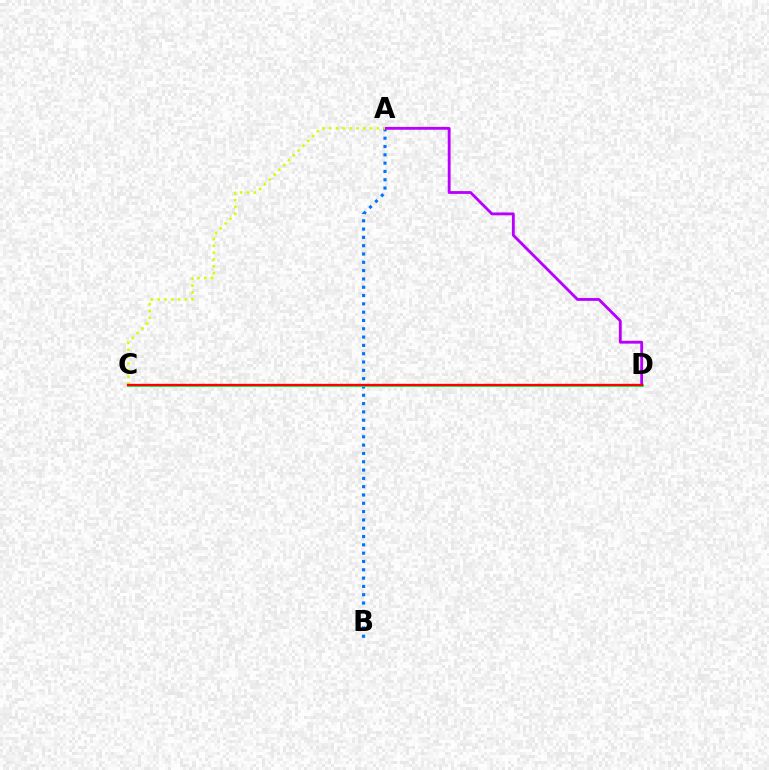{('A', 'B'): [{'color': '#0074ff', 'line_style': 'dotted', 'thickness': 2.26}], ('A', 'D'): [{'color': '#b900ff', 'line_style': 'solid', 'thickness': 2.04}], ('A', 'C'): [{'color': '#d1ff00', 'line_style': 'dotted', 'thickness': 1.85}], ('C', 'D'): [{'color': '#00ff5c', 'line_style': 'solid', 'thickness': 2.06}, {'color': '#ff0000', 'line_style': 'solid', 'thickness': 1.68}]}